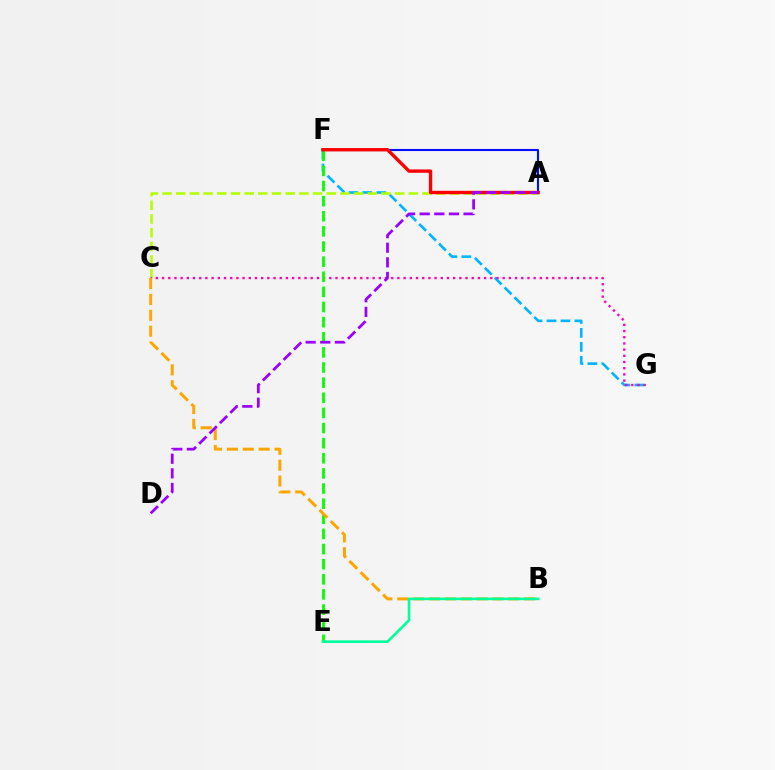{('F', 'G'): [{'color': '#00b5ff', 'line_style': 'dashed', 'thickness': 1.89}], ('A', 'C'): [{'color': '#b3ff00', 'line_style': 'dashed', 'thickness': 1.86}], ('C', 'G'): [{'color': '#ff00bd', 'line_style': 'dotted', 'thickness': 1.68}], ('E', 'F'): [{'color': '#08ff00', 'line_style': 'dashed', 'thickness': 2.05}], ('A', 'F'): [{'color': '#0010ff', 'line_style': 'solid', 'thickness': 1.51}, {'color': '#ff0000', 'line_style': 'solid', 'thickness': 2.42}], ('B', 'C'): [{'color': '#ffa500', 'line_style': 'dashed', 'thickness': 2.16}], ('A', 'D'): [{'color': '#9b00ff', 'line_style': 'dashed', 'thickness': 1.99}], ('B', 'E'): [{'color': '#00ff9d', 'line_style': 'solid', 'thickness': 1.9}]}